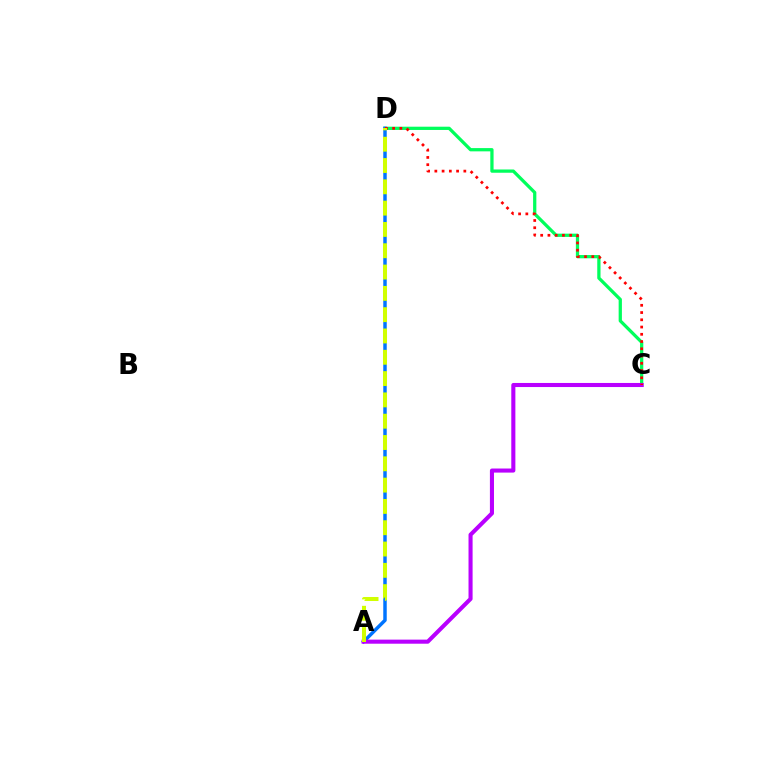{('C', 'D'): [{'color': '#00ff5c', 'line_style': 'solid', 'thickness': 2.35}, {'color': '#ff0000', 'line_style': 'dotted', 'thickness': 1.97}], ('A', 'D'): [{'color': '#0074ff', 'line_style': 'solid', 'thickness': 2.5}, {'color': '#d1ff00', 'line_style': 'dashed', 'thickness': 2.89}], ('A', 'C'): [{'color': '#b900ff', 'line_style': 'solid', 'thickness': 2.94}]}